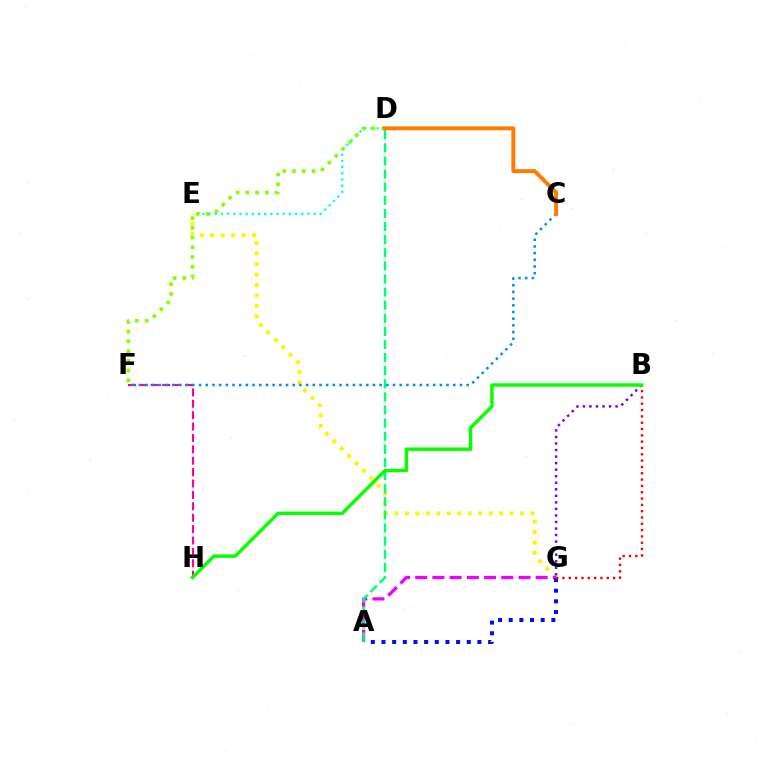{('D', 'E'): [{'color': '#00fff6', 'line_style': 'dotted', 'thickness': 1.68}], ('F', 'H'): [{'color': '#ff0094', 'line_style': 'dashed', 'thickness': 1.55}], ('E', 'G'): [{'color': '#fcf500', 'line_style': 'dotted', 'thickness': 2.84}], ('A', 'G'): [{'color': '#ee00ff', 'line_style': 'dashed', 'thickness': 2.34}, {'color': '#0010ff', 'line_style': 'dotted', 'thickness': 2.9}], ('A', 'D'): [{'color': '#00ff74', 'line_style': 'dashed', 'thickness': 1.78}], ('C', 'F'): [{'color': '#008cff', 'line_style': 'dotted', 'thickness': 1.82}], ('B', 'G'): [{'color': '#7200ff', 'line_style': 'dotted', 'thickness': 1.78}, {'color': '#ff0000', 'line_style': 'dotted', 'thickness': 1.72}], ('D', 'F'): [{'color': '#84ff00', 'line_style': 'dotted', 'thickness': 2.64}], ('C', 'D'): [{'color': '#ff7c00', 'line_style': 'solid', 'thickness': 2.83}], ('B', 'H'): [{'color': '#08ff00', 'line_style': 'solid', 'thickness': 2.48}]}